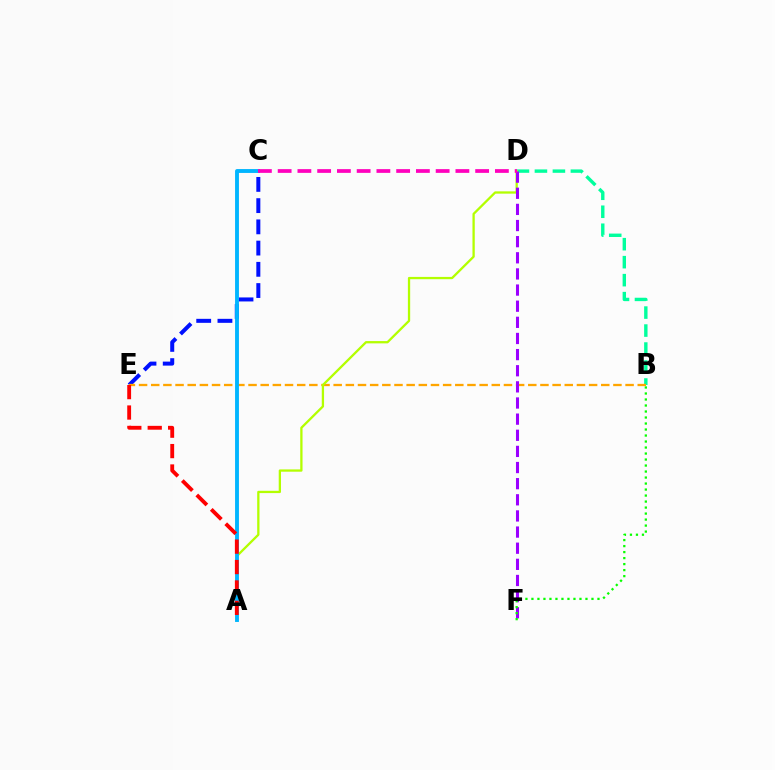{('B', 'D'): [{'color': '#00ff9d', 'line_style': 'dashed', 'thickness': 2.44}], ('C', 'E'): [{'color': '#0010ff', 'line_style': 'dashed', 'thickness': 2.88}], ('B', 'E'): [{'color': '#ffa500', 'line_style': 'dashed', 'thickness': 1.65}], ('A', 'D'): [{'color': '#b3ff00', 'line_style': 'solid', 'thickness': 1.65}], ('A', 'C'): [{'color': '#00b5ff', 'line_style': 'solid', 'thickness': 2.79}], ('D', 'F'): [{'color': '#9b00ff', 'line_style': 'dashed', 'thickness': 2.19}], ('A', 'E'): [{'color': '#ff0000', 'line_style': 'dashed', 'thickness': 2.77}], ('C', 'D'): [{'color': '#ff00bd', 'line_style': 'dashed', 'thickness': 2.68}], ('B', 'F'): [{'color': '#08ff00', 'line_style': 'dotted', 'thickness': 1.63}]}